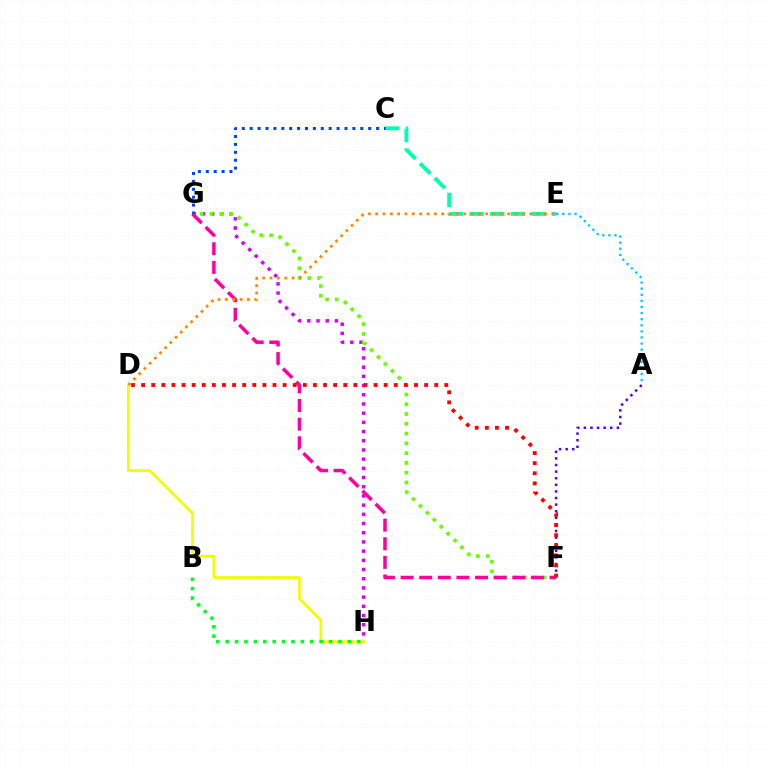{('A', 'F'): [{'color': '#4f00ff', 'line_style': 'dotted', 'thickness': 1.79}], ('G', 'H'): [{'color': '#d600ff', 'line_style': 'dotted', 'thickness': 2.5}], ('C', 'E'): [{'color': '#00ffaf', 'line_style': 'dashed', 'thickness': 2.81}], ('F', 'G'): [{'color': '#66ff00', 'line_style': 'dotted', 'thickness': 2.66}, {'color': '#ff00a0', 'line_style': 'dashed', 'thickness': 2.53}], ('C', 'G'): [{'color': '#003fff', 'line_style': 'dotted', 'thickness': 2.15}], ('A', 'E'): [{'color': '#00c7ff', 'line_style': 'dotted', 'thickness': 1.66}], ('D', 'H'): [{'color': '#eeff00', 'line_style': 'solid', 'thickness': 1.97}], ('D', 'E'): [{'color': '#ff8800', 'line_style': 'dotted', 'thickness': 1.99}], ('B', 'H'): [{'color': '#00ff27', 'line_style': 'dotted', 'thickness': 2.55}], ('D', 'F'): [{'color': '#ff0000', 'line_style': 'dotted', 'thickness': 2.75}]}